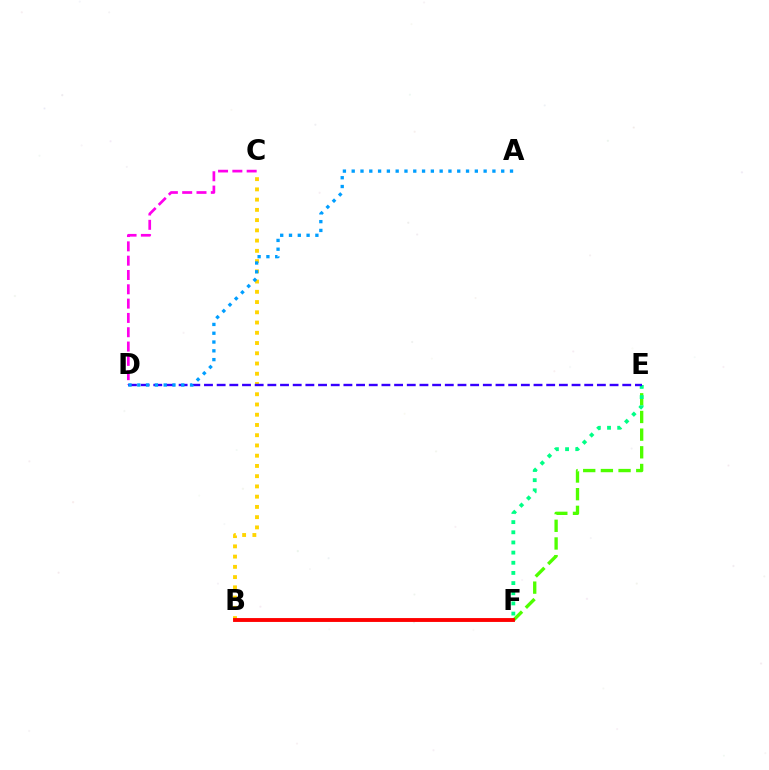{('E', 'F'): [{'color': '#4fff00', 'line_style': 'dashed', 'thickness': 2.4}, {'color': '#00ff86', 'line_style': 'dotted', 'thickness': 2.76}], ('C', 'D'): [{'color': '#ff00ed', 'line_style': 'dashed', 'thickness': 1.94}], ('B', 'C'): [{'color': '#ffd500', 'line_style': 'dotted', 'thickness': 2.78}], ('B', 'F'): [{'color': '#ff0000', 'line_style': 'solid', 'thickness': 2.78}], ('D', 'E'): [{'color': '#3700ff', 'line_style': 'dashed', 'thickness': 1.72}], ('A', 'D'): [{'color': '#009eff', 'line_style': 'dotted', 'thickness': 2.39}]}